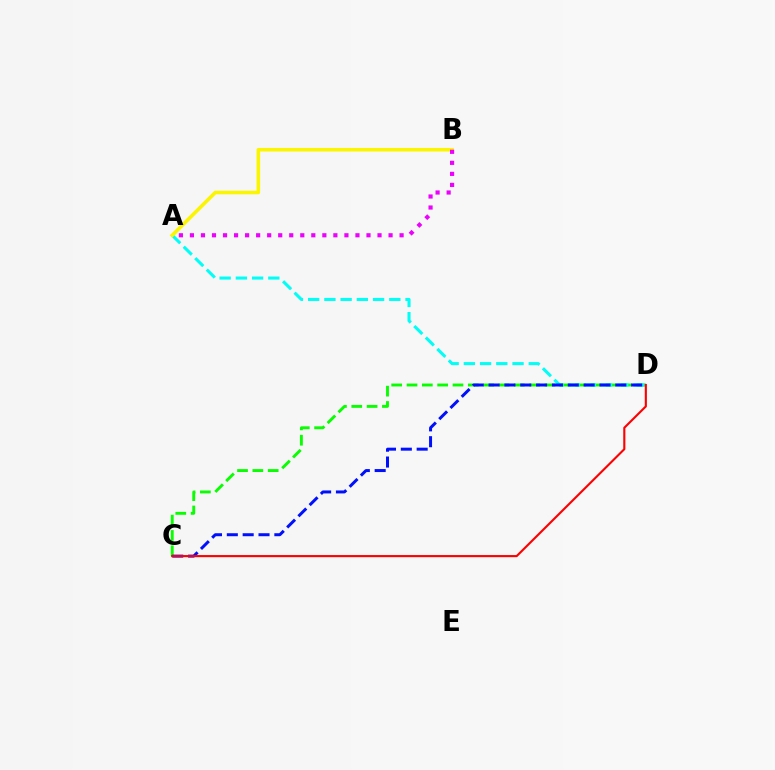{('C', 'D'): [{'color': '#08ff00', 'line_style': 'dashed', 'thickness': 2.08}, {'color': '#0010ff', 'line_style': 'dashed', 'thickness': 2.15}, {'color': '#ff0000', 'line_style': 'solid', 'thickness': 1.53}], ('A', 'D'): [{'color': '#00fff6', 'line_style': 'dashed', 'thickness': 2.2}], ('A', 'B'): [{'color': '#fcf500', 'line_style': 'solid', 'thickness': 2.56}, {'color': '#ee00ff', 'line_style': 'dotted', 'thickness': 3.0}]}